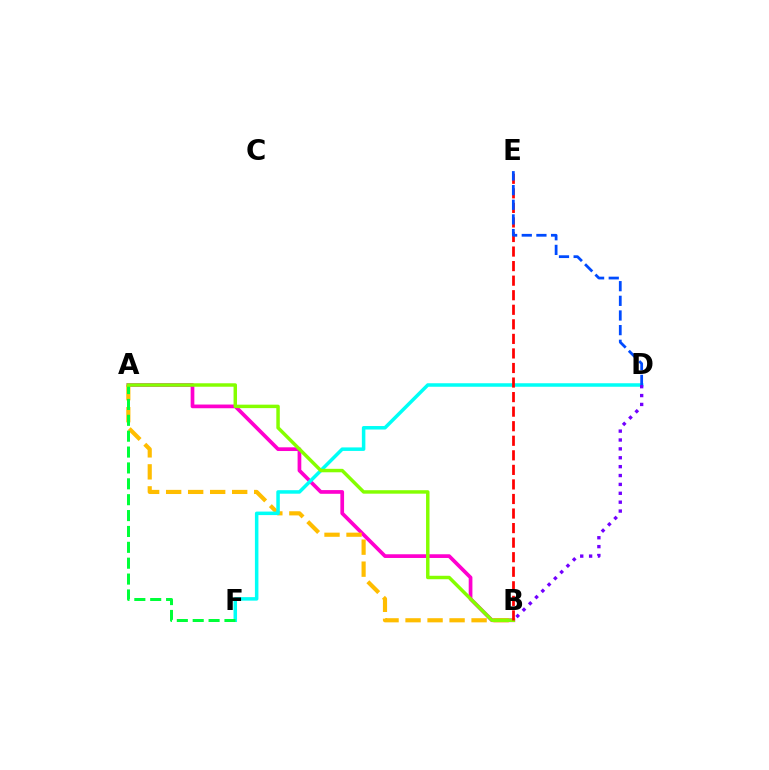{('A', 'B'): [{'color': '#ff00cf', 'line_style': 'solid', 'thickness': 2.67}, {'color': '#ffbd00', 'line_style': 'dashed', 'thickness': 2.99}, {'color': '#84ff00', 'line_style': 'solid', 'thickness': 2.49}], ('D', 'F'): [{'color': '#00fff6', 'line_style': 'solid', 'thickness': 2.53}], ('A', 'F'): [{'color': '#00ff39', 'line_style': 'dashed', 'thickness': 2.16}], ('B', 'E'): [{'color': '#ff0000', 'line_style': 'dashed', 'thickness': 1.98}], ('B', 'D'): [{'color': '#7200ff', 'line_style': 'dotted', 'thickness': 2.41}], ('D', 'E'): [{'color': '#004bff', 'line_style': 'dashed', 'thickness': 1.99}]}